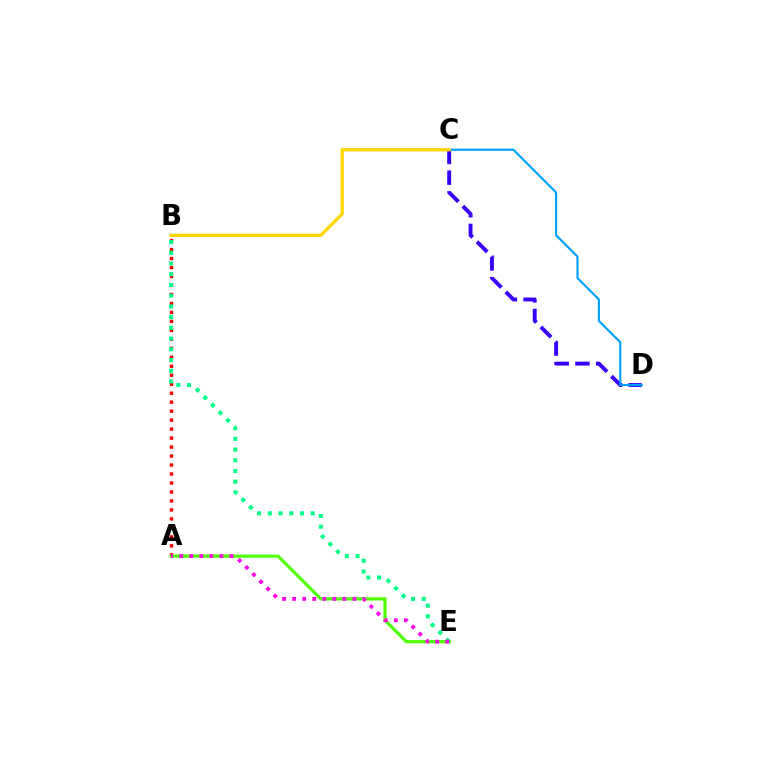{('A', 'B'): [{'color': '#ff0000', 'line_style': 'dotted', 'thickness': 2.44}], ('A', 'E'): [{'color': '#4fff00', 'line_style': 'solid', 'thickness': 2.3}, {'color': '#ff00ed', 'line_style': 'dotted', 'thickness': 2.73}], ('C', 'D'): [{'color': '#3700ff', 'line_style': 'dashed', 'thickness': 2.81}, {'color': '#009eff', 'line_style': 'solid', 'thickness': 1.54}], ('B', 'E'): [{'color': '#00ff86', 'line_style': 'dotted', 'thickness': 2.91}], ('B', 'C'): [{'color': '#ffd500', 'line_style': 'solid', 'thickness': 2.36}]}